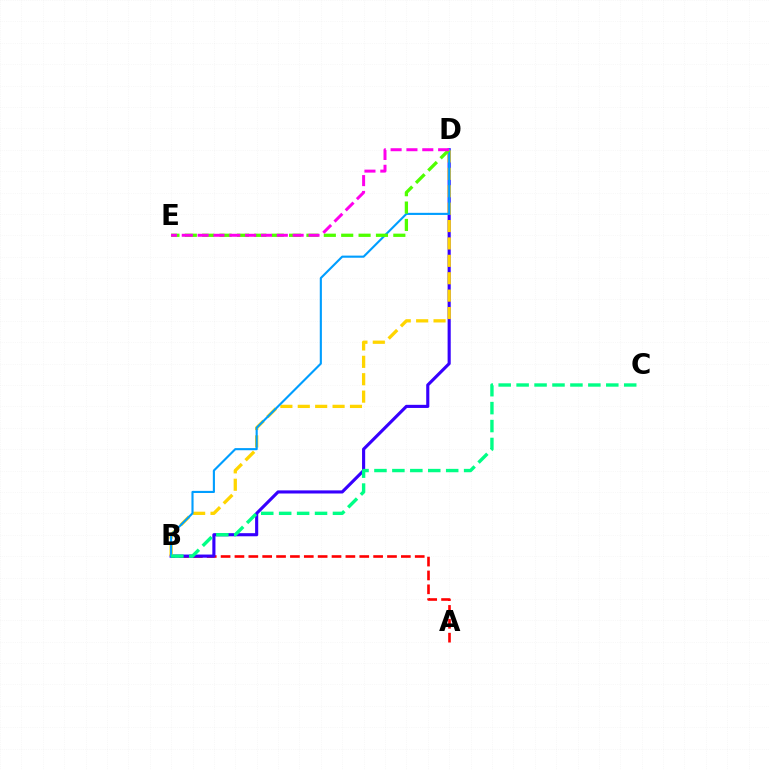{('A', 'B'): [{'color': '#ff0000', 'line_style': 'dashed', 'thickness': 1.88}], ('B', 'D'): [{'color': '#3700ff', 'line_style': 'solid', 'thickness': 2.25}, {'color': '#ffd500', 'line_style': 'dashed', 'thickness': 2.36}, {'color': '#009eff', 'line_style': 'solid', 'thickness': 1.53}], ('D', 'E'): [{'color': '#4fff00', 'line_style': 'dashed', 'thickness': 2.36}, {'color': '#ff00ed', 'line_style': 'dashed', 'thickness': 2.15}], ('B', 'C'): [{'color': '#00ff86', 'line_style': 'dashed', 'thickness': 2.44}]}